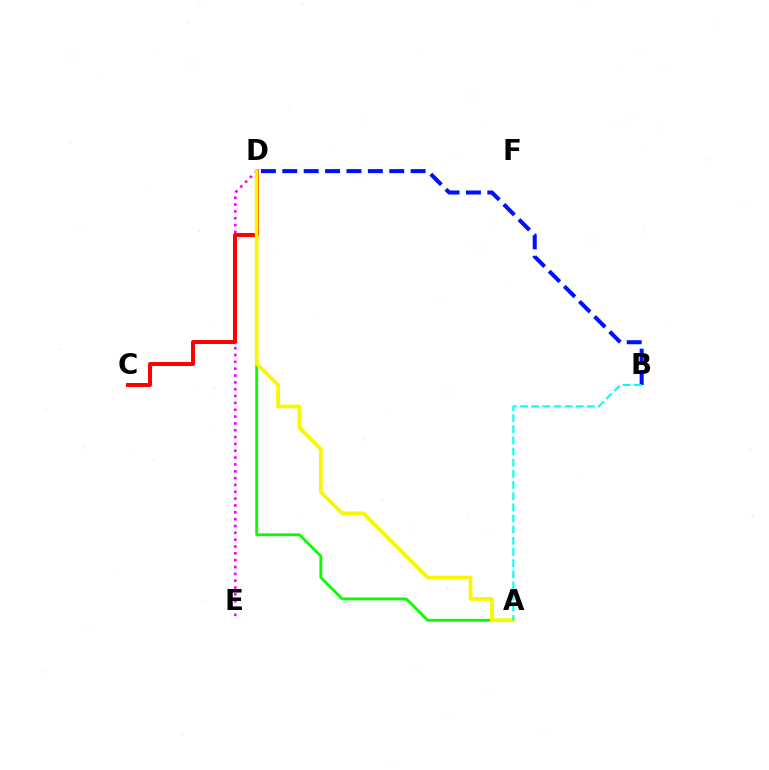{('A', 'D'): [{'color': '#08ff00', 'line_style': 'solid', 'thickness': 2.04}, {'color': '#fcf500', 'line_style': 'solid', 'thickness': 2.69}], ('D', 'E'): [{'color': '#ee00ff', 'line_style': 'dotted', 'thickness': 1.86}], ('C', 'D'): [{'color': '#ff0000', 'line_style': 'solid', 'thickness': 2.86}], ('B', 'D'): [{'color': '#0010ff', 'line_style': 'dashed', 'thickness': 2.91}], ('A', 'B'): [{'color': '#00fff6', 'line_style': 'dashed', 'thickness': 1.52}]}